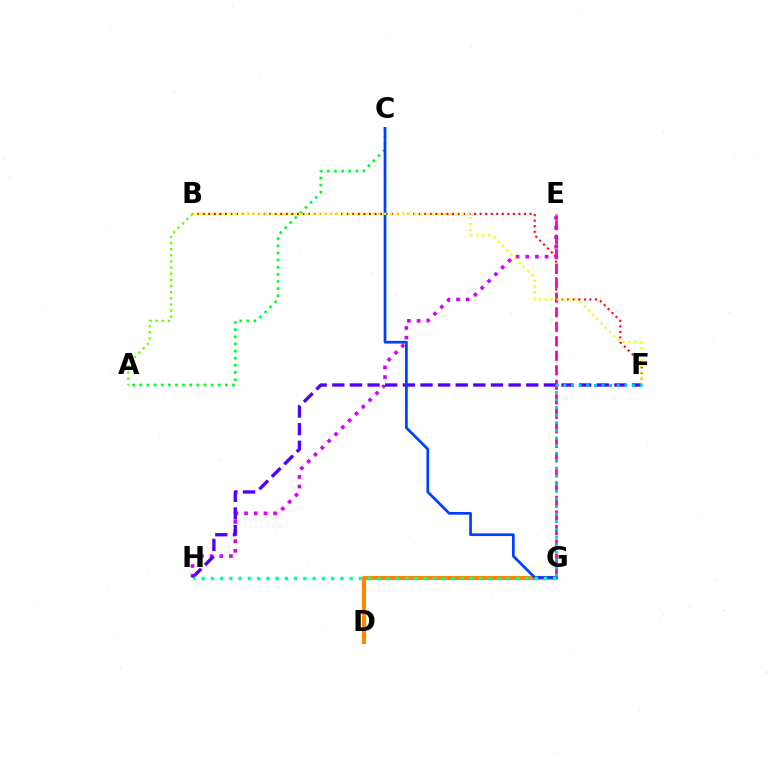{('D', 'G'): [{'color': '#ff8800', 'line_style': 'solid', 'thickness': 3.0}], ('A', 'C'): [{'color': '#00ff27', 'line_style': 'dotted', 'thickness': 1.94}], ('B', 'F'): [{'color': '#ff0000', 'line_style': 'dotted', 'thickness': 1.5}, {'color': '#eeff00', 'line_style': 'dotted', 'thickness': 1.62}], ('E', 'H'): [{'color': '#d600ff', 'line_style': 'dotted', 'thickness': 2.62}], ('E', 'G'): [{'color': '#ff00a0', 'line_style': 'dashed', 'thickness': 1.97}], ('F', 'H'): [{'color': '#4f00ff', 'line_style': 'dashed', 'thickness': 2.39}], ('C', 'G'): [{'color': '#003fff', 'line_style': 'solid', 'thickness': 1.94}], ('A', 'B'): [{'color': '#66ff00', 'line_style': 'dotted', 'thickness': 1.67}], ('F', 'G'): [{'color': '#00c7ff', 'line_style': 'dotted', 'thickness': 2.07}], ('G', 'H'): [{'color': '#00ffaf', 'line_style': 'dotted', 'thickness': 2.51}]}